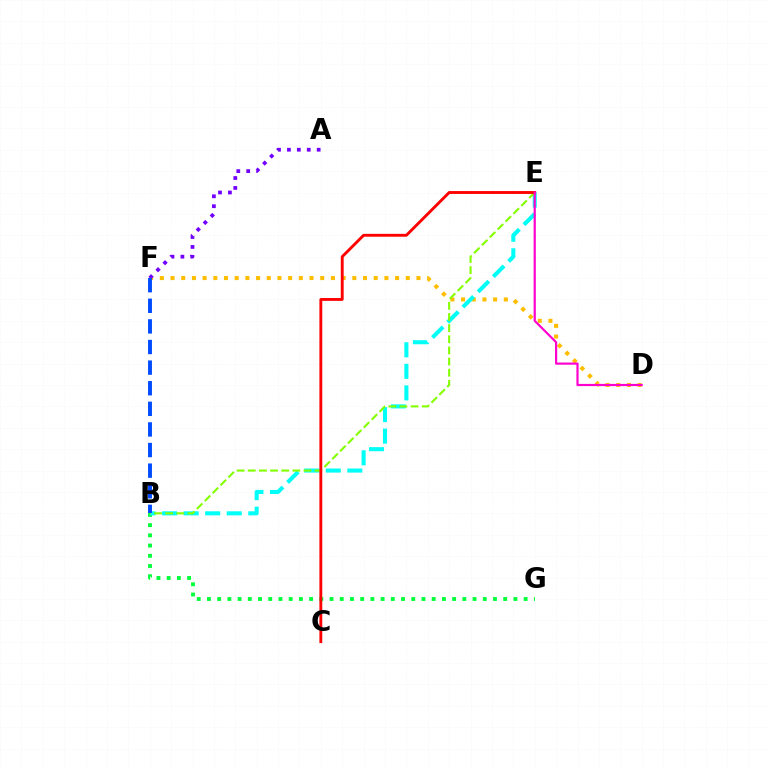{('B', 'G'): [{'color': '#00ff39', 'line_style': 'dotted', 'thickness': 2.78}], ('D', 'F'): [{'color': '#ffbd00', 'line_style': 'dotted', 'thickness': 2.91}], ('B', 'E'): [{'color': '#00fff6', 'line_style': 'dashed', 'thickness': 2.93}, {'color': '#84ff00', 'line_style': 'dashed', 'thickness': 1.51}], ('C', 'E'): [{'color': '#ff0000', 'line_style': 'solid', 'thickness': 2.06}], ('A', 'F'): [{'color': '#7200ff', 'line_style': 'dotted', 'thickness': 2.69}], ('B', 'F'): [{'color': '#004bff', 'line_style': 'dashed', 'thickness': 2.8}], ('D', 'E'): [{'color': '#ff00cf', 'line_style': 'solid', 'thickness': 1.57}]}